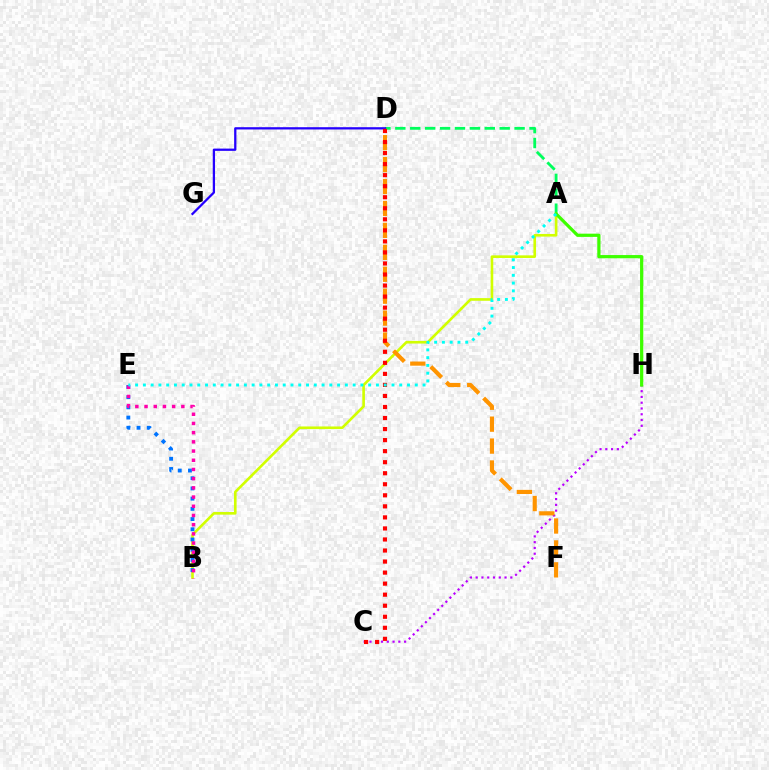{('C', 'H'): [{'color': '#b900ff', 'line_style': 'dotted', 'thickness': 1.57}], ('A', 'D'): [{'color': '#00ff5c', 'line_style': 'dashed', 'thickness': 2.02}], ('D', 'G'): [{'color': '#2500ff', 'line_style': 'solid', 'thickness': 1.64}], ('A', 'B'): [{'color': '#d1ff00', 'line_style': 'solid', 'thickness': 1.9}], ('B', 'E'): [{'color': '#0074ff', 'line_style': 'dotted', 'thickness': 2.77}, {'color': '#ff00ac', 'line_style': 'dotted', 'thickness': 2.5}], ('D', 'F'): [{'color': '#ff9400', 'line_style': 'dashed', 'thickness': 2.98}], ('C', 'D'): [{'color': '#ff0000', 'line_style': 'dotted', 'thickness': 3.0}], ('A', 'H'): [{'color': '#3dff00', 'line_style': 'solid', 'thickness': 2.32}], ('A', 'E'): [{'color': '#00fff6', 'line_style': 'dotted', 'thickness': 2.11}]}